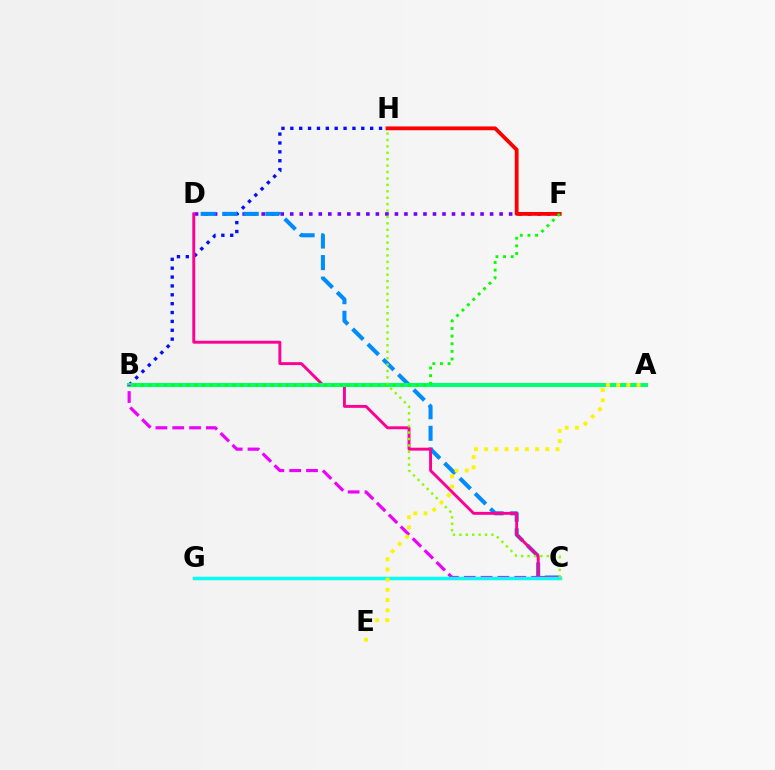{('C', 'G'): [{'color': '#ff7c00', 'line_style': 'solid', 'thickness': 2.25}, {'color': '#00fff6', 'line_style': 'solid', 'thickness': 2.42}], ('D', 'F'): [{'color': '#7200ff', 'line_style': 'dotted', 'thickness': 2.59}], ('B', 'H'): [{'color': '#0010ff', 'line_style': 'dotted', 'thickness': 2.41}], ('C', 'D'): [{'color': '#008cff', 'line_style': 'dashed', 'thickness': 2.93}, {'color': '#ff0094', 'line_style': 'solid', 'thickness': 2.1}], ('A', 'B'): [{'color': '#00ff74', 'line_style': 'solid', 'thickness': 2.89}], ('F', 'H'): [{'color': '#ff0000', 'line_style': 'solid', 'thickness': 2.74}], ('B', 'C'): [{'color': '#ee00ff', 'line_style': 'dashed', 'thickness': 2.29}], ('B', 'F'): [{'color': '#08ff00', 'line_style': 'dotted', 'thickness': 2.07}], ('C', 'H'): [{'color': '#84ff00', 'line_style': 'dotted', 'thickness': 1.74}], ('A', 'E'): [{'color': '#fcf500', 'line_style': 'dotted', 'thickness': 2.77}]}